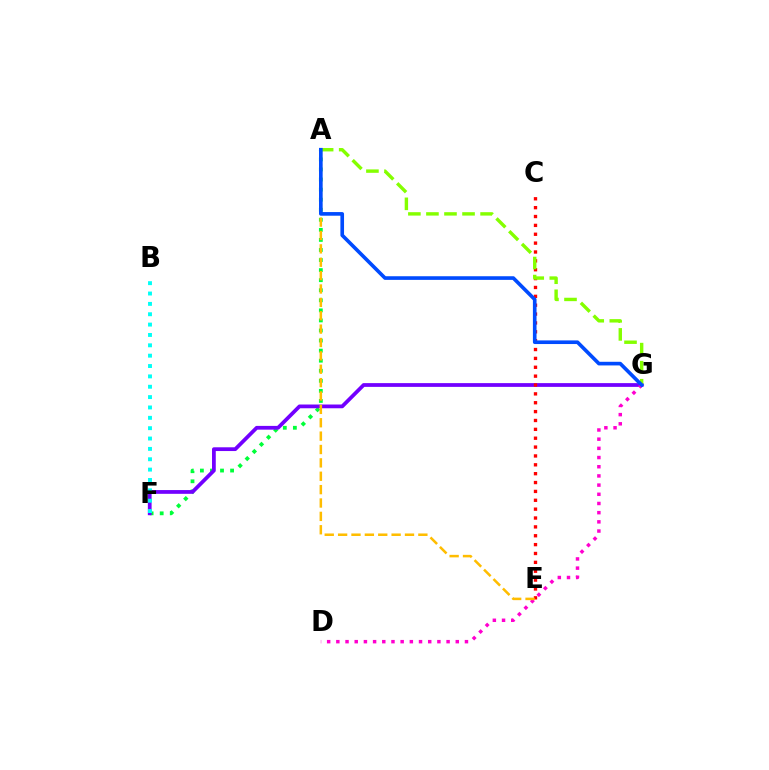{('A', 'F'): [{'color': '#00ff39', 'line_style': 'dotted', 'thickness': 2.73}], ('F', 'G'): [{'color': '#7200ff', 'line_style': 'solid', 'thickness': 2.7}], ('D', 'G'): [{'color': '#ff00cf', 'line_style': 'dotted', 'thickness': 2.5}], ('C', 'E'): [{'color': '#ff0000', 'line_style': 'dotted', 'thickness': 2.41}], ('A', 'E'): [{'color': '#ffbd00', 'line_style': 'dashed', 'thickness': 1.82}], ('A', 'G'): [{'color': '#84ff00', 'line_style': 'dashed', 'thickness': 2.45}, {'color': '#004bff', 'line_style': 'solid', 'thickness': 2.62}], ('B', 'F'): [{'color': '#00fff6', 'line_style': 'dotted', 'thickness': 2.81}]}